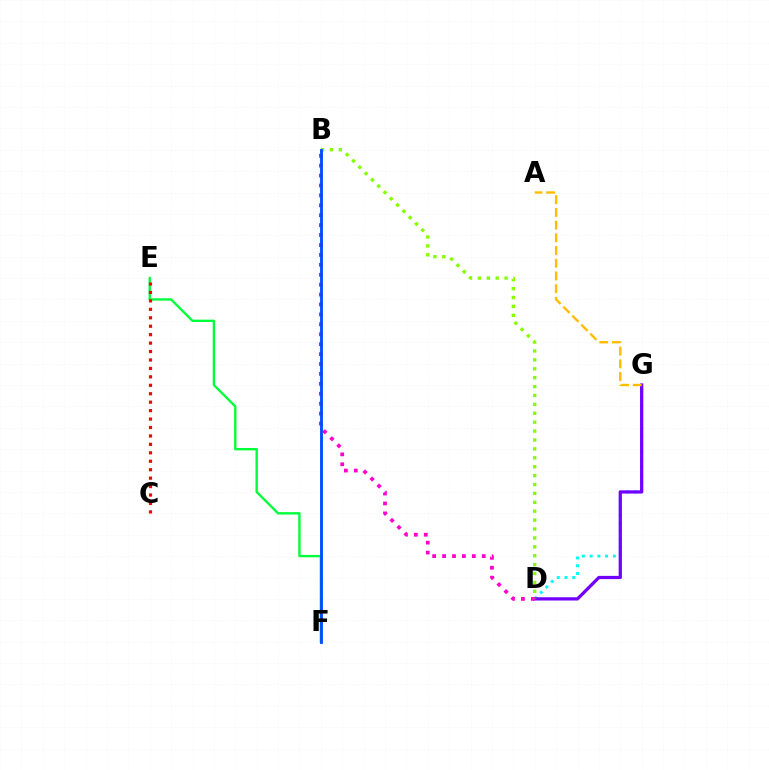{('E', 'F'): [{'color': '#00ff39', 'line_style': 'solid', 'thickness': 1.71}], ('D', 'G'): [{'color': '#00fff6', 'line_style': 'dotted', 'thickness': 2.1}, {'color': '#7200ff', 'line_style': 'solid', 'thickness': 2.33}], ('C', 'E'): [{'color': '#ff0000', 'line_style': 'dotted', 'thickness': 2.29}], ('B', 'D'): [{'color': '#ff00cf', 'line_style': 'dotted', 'thickness': 2.7}, {'color': '#84ff00', 'line_style': 'dotted', 'thickness': 2.42}], ('A', 'G'): [{'color': '#ffbd00', 'line_style': 'dashed', 'thickness': 1.73}], ('B', 'F'): [{'color': '#004bff', 'line_style': 'solid', 'thickness': 2.04}]}